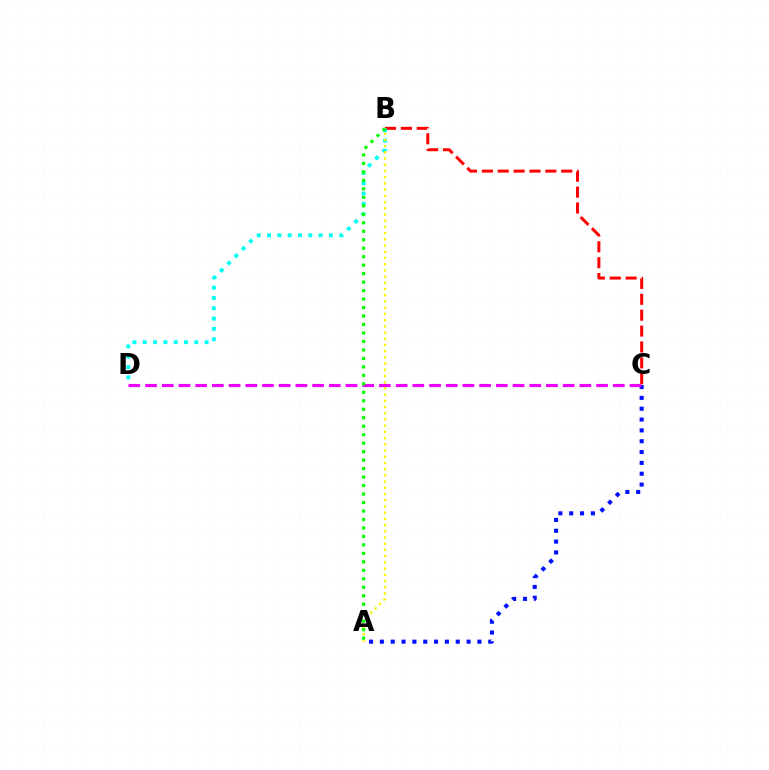{('B', 'C'): [{'color': '#ff0000', 'line_style': 'dashed', 'thickness': 2.16}], ('B', 'D'): [{'color': '#00fff6', 'line_style': 'dotted', 'thickness': 2.8}], ('A', 'C'): [{'color': '#0010ff', 'line_style': 'dotted', 'thickness': 2.94}], ('A', 'B'): [{'color': '#fcf500', 'line_style': 'dotted', 'thickness': 1.69}, {'color': '#08ff00', 'line_style': 'dotted', 'thickness': 2.3}], ('C', 'D'): [{'color': '#ee00ff', 'line_style': 'dashed', 'thickness': 2.27}]}